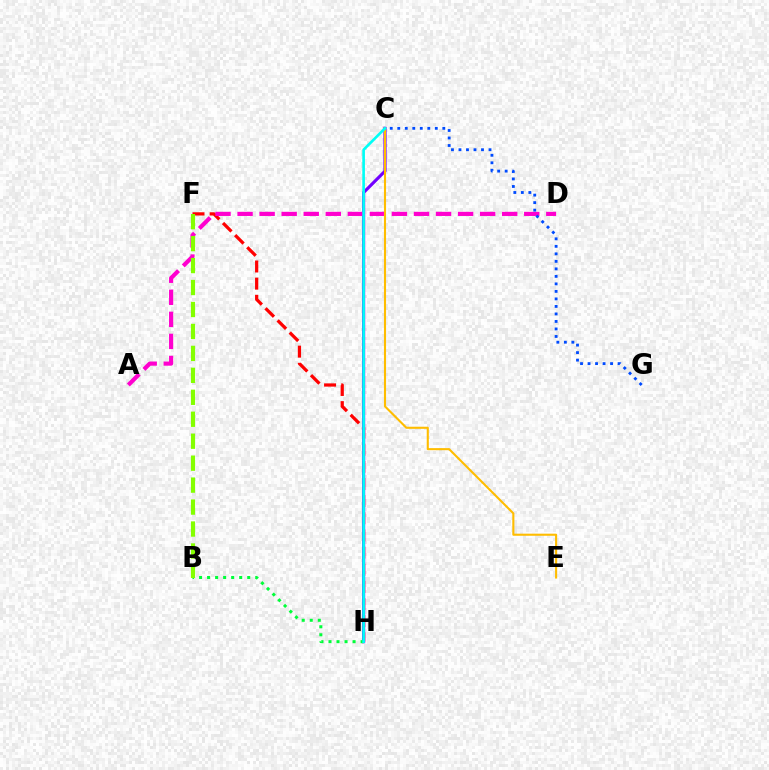{('F', 'H'): [{'color': '#ff0000', 'line_style': 'dashed', 'thickness': 2.33}], ('C', 'H'): [{'color': '#7200ff', 'line_style': 'solid', 'thickness': 2.26}, {'color': '#00fff6', 'line_style': 'solid', 'thickness': 1.9}], ('A', 'D'): [{'color': '#ff00cf', 'line_style': 'dashed', 'thickness': 3.0}], ('C', 'E'): [{'color': '#ffbd00', 'line_style': 'solid', 'thickness': 1.51}], ('C', 'G'): [{'color': '#004bff', 'line_style': 'dotted', 'thickness': 2.04}], ('B', 'H'): [{'color': '#00ff39', 'line_style': 'dotted', 'thickness': 2.18}], ('B', 'F'): [{'color': '#84ff00', 'line_style': 'dashed', 'thickness': 2.98}]}